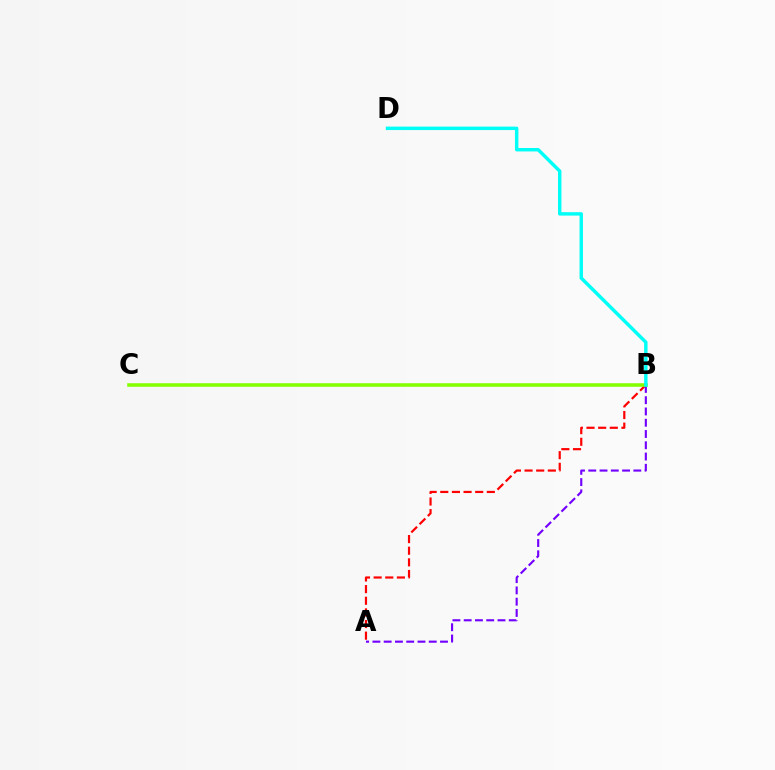{('A', 'B'): [{'color': '#ff0000', 'line_style': 'dashed', 'thickness': 1.58}, {'color': '#7200ff', 'line_style': 'dashed', 'thickness': 1.53}], ('B', 'C'): [{'color': '#84ff00', 'line_style': 'solid', 'thickness': 2.56}], ('B', 'D'): [{'color': '#00fff6', 'line_style': 'solid', 'thickness': 2.47}]}